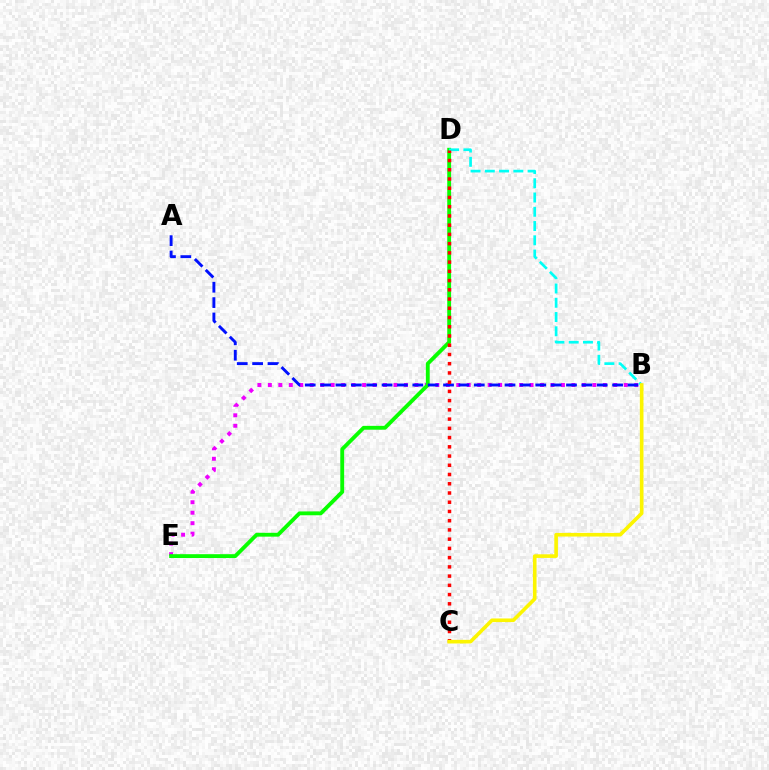{('B', 'E'): [{'color': '#ee00ff', 'line_style': 'dotted', 'thickness': 2.84}], ('D', 'E'): [{'color': '#08ff00', 'line_style': 'solid', 'thickness': 2.77}], ('A', 'B'): [{'color': '#0010ff', 'line_style': 'dashed', 'thickness': 2.09}], ('B', 'D'): [{'color': '#00fff6', 'line_style': 'dashed', 'thickness': 1.94}], ('C', 'D'): [{'color': '#ff0000', 'line_style': 'dotted', 'thickness': 2.51}], ('B', 'C'): [{'color': '#fcf500', 'line_style': 'solid', 'thickness': 2.61}]}